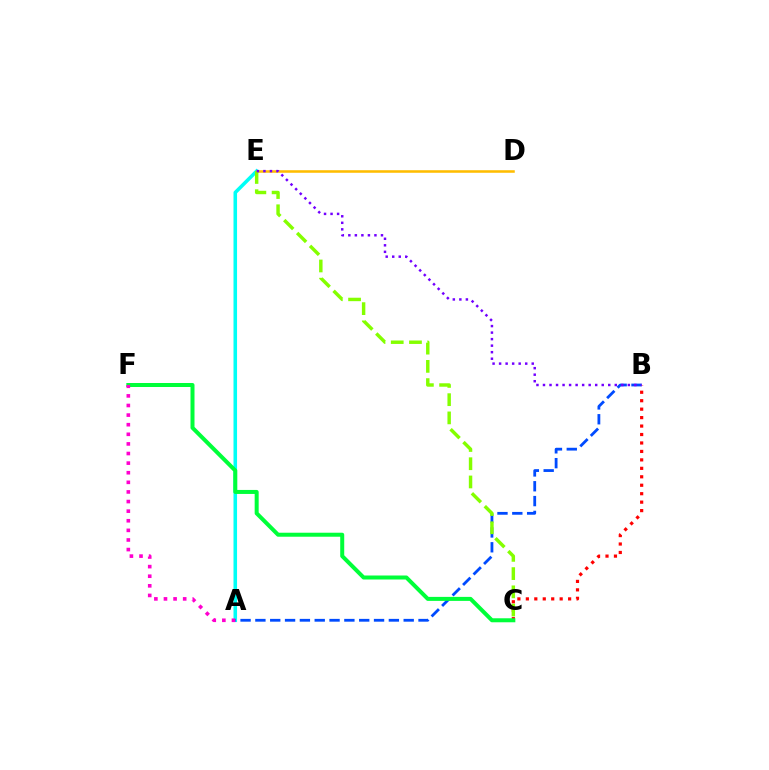{('A', 'E'): [{'color': '#00fff6', 'line_style': 'solid', 'thickness': 2.56}], ('B', 'C'): [{'color': '#ff0000', 'line_style': 'dotted', 'thickness': 2.3}], ('D', 'E'): [{'color': '#ffbd00', 'line_style': 'solid', 'thickness': 1.84}], ('A', 'B'): [{'color': '#004bff', 'line_style': 'dashed', 'thickness': 2.01}], ('C', 'F'): [{'color': '#00ff39', 'line_style': 'solid', 'thickness': 2.88}], ('C', 'E'): [{'color': '#84ff00', 'line_style': 'dashed', 'thickness': 2.48}], ('B', 'E'): [{'color': '#7200ff', 'line_style': 'dotted', 'thickness': 1.77}], ('A', 'F'): [{'color': '#ff00cf', 'line_style': 'dotted', 'thickness': 2.61}]}